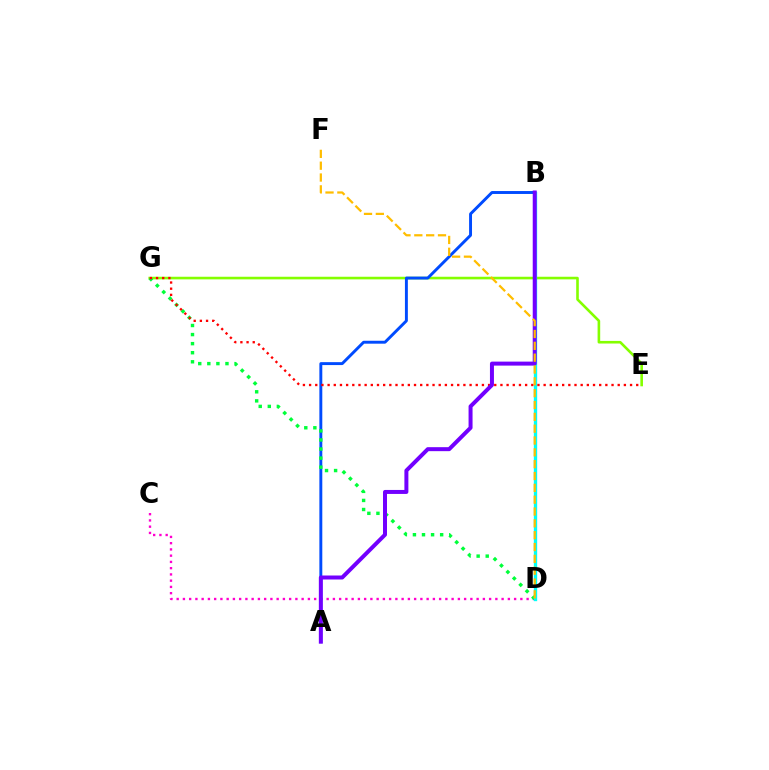{('C', 'D'): [{'color': '#ff00cf', 'line_style': 'dotted', 'thickness': 1.7}], ('E', 'G'): [{'color': '#84ff00', 'line_style': 'solid', 'thickness': 1.88}, {'color': '#ff0000', 'line_style': 'dotted', 'thickness': 1.68}], ('A', 'B'): [{'color': '#004bff', 'line_style': 'solid', 'thickness': 2.1}, {'color': '#7200ff', 'line_style': 'solid', 'thickness': 2.87}], ('D', 'G'): [{'color': '#00ff39', 'line_style': 'dotted', 'thickness': 2.46}], ('B', 'D'): [{'color': '#00fff6', 'line_style': 'solid', 'thickness': 2.41}], ('D', 'F'): [{'color': '#ffbd00', 'line_style': 'dashed', 'thickness': 1.61}]}